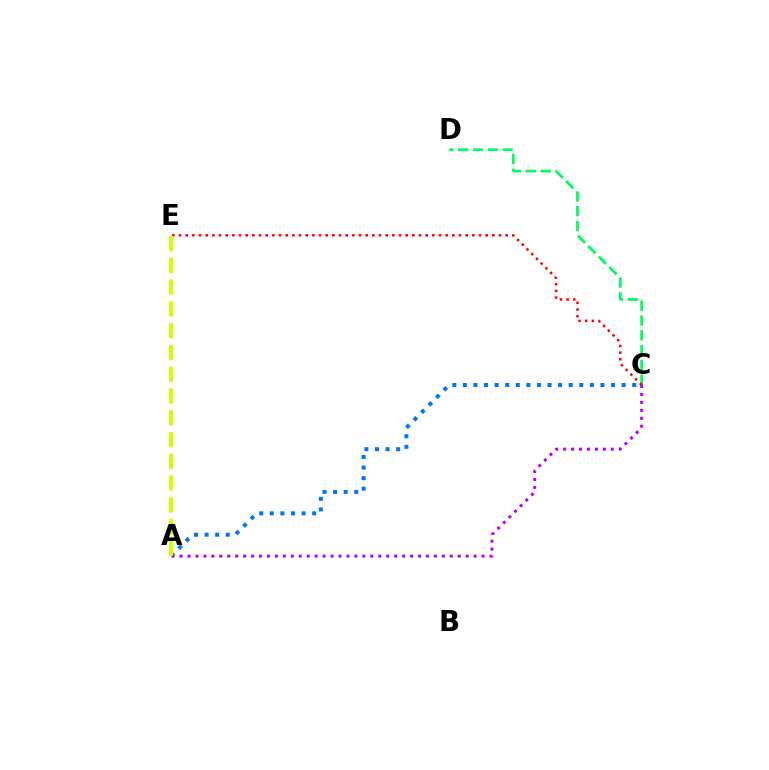{('C', 'D'): [{'color': '#00ff5c', 'line_style': 'dashed', 'thickness': 2.02}], ('C', 'E'): [{'color': '#ff0000', 'line_style': 'dotted', 'thickness': 1.81}], ('A', 'C'): [{'color': '#0074ff', 'line_style': 'dotted', 'thickness': 2.88}, {'color': '#b900ff', 'line_style': 'dotted', 'thickness': 2.16}], ('A', 'E'): [{'color': '#d1ff00', 'line_style': 'dashed', 'thickness': 2.96}]}